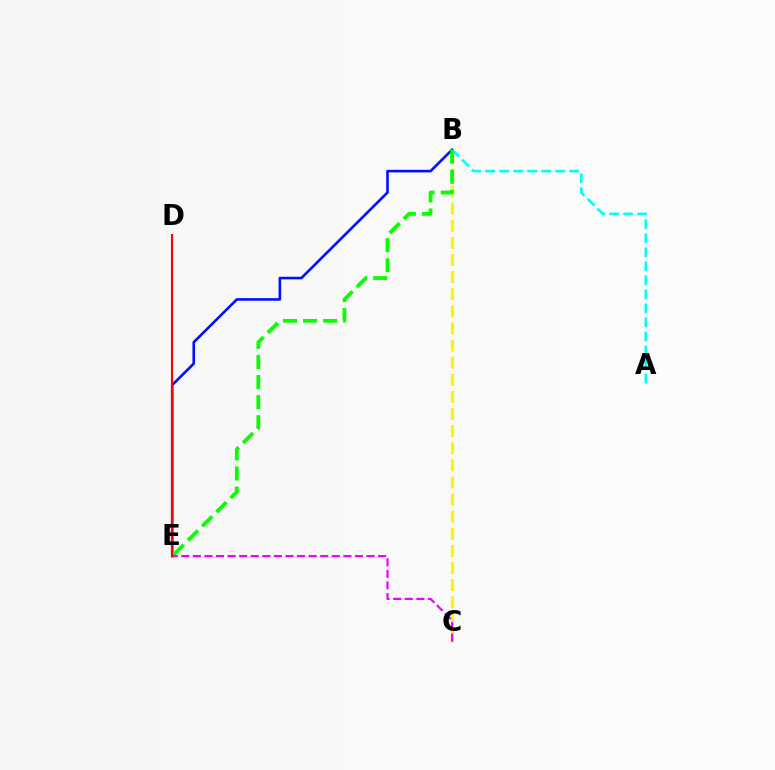{('B', 'E'): [{'color': '#0010ff', 'line_style': 'solid', 'thickness': 1.88}, {'color': '#08ff00', 'line_style': 'dashed', 'thickness': 2.73}], ('B', 'C'): [{'color': '#fcf500', 'line_style': 'dashed', 'thickness': 2.32}], ('A', 'B'): [{'color': '#00fff6', 'line_style': 'dashed', 'thickness': 1.9}], ('C', 'E'): [{'color': '#ee00ff', 'line_style': 'dashed', 'thickness': 1.57}], ('D', 'E'): [{'color': '#ff0000', 'line_style': 'solid', 'thickness': 1.51}]}